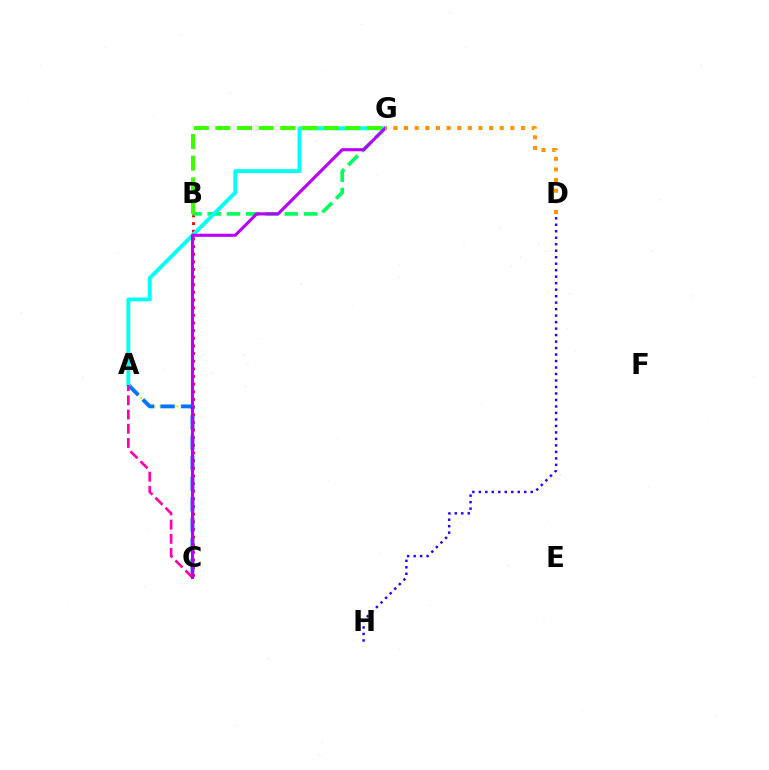{('B', 'C'): [{'color': '#ff0000', 'line_style': 'dotted', 'thickness': 2.08}], ('A', 'C'): [{'color': '#d1ff00', 'line_style': 'dotted', 'thickness': 1.55}, {'color': '#0074ff', 'line_style': 'dashed', 'thickness': 2.78}, {'color': '#ff00ac', 'line_style': 'dashed', 'thickness': 1.93}], ('B', 'G'): [{'color': '#00ff5c', 'line_style': 'dashed', 'thickness': 2.62}, {'color': '#3dff00', 'line_style': 'dashed', 'thickness': 2.94}], ('D', 'H'): [{'color': '#2500ff', 'line_style': 'dotted', 'thickness': 1.76}], ('A', 'G'): [{'color': '#00fff6', 'line_style': 'solid', 'thickness': 2.77}], ('C', 'G'): [{'color': '#b900ff', 'line_style': 'solid', 'thickness': 2.24}], ('D', 'G'): [{'color': '#ff9400', 'line_style': 'dotted', 'thickness': 2.89}]}